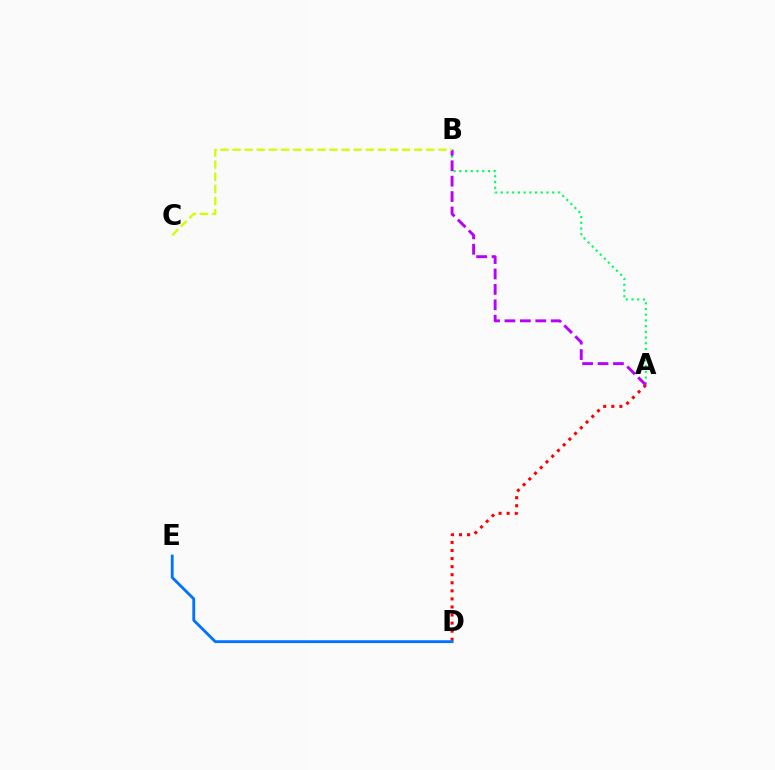{('A', 'B'): [{'color': '#00ff5c', 'line_style': 'dotted', 'thickness': 1.55}, {'color': '#b900ff', 'line_style': 'dashed', 'thickness': 2.09}], ('A', 'D'): [{'color': '#ff0000', 'line_style': 'dotted', 'thickness': 2.19}], ('D', 'E'): [{'color': '#0074ff', 'line_style': 'solid', 'thickness': 2.06}], ('B', 'C'): [{'color': '#d1ff00', 'line_style': 'dashed', 'thickness': 1.64}]}